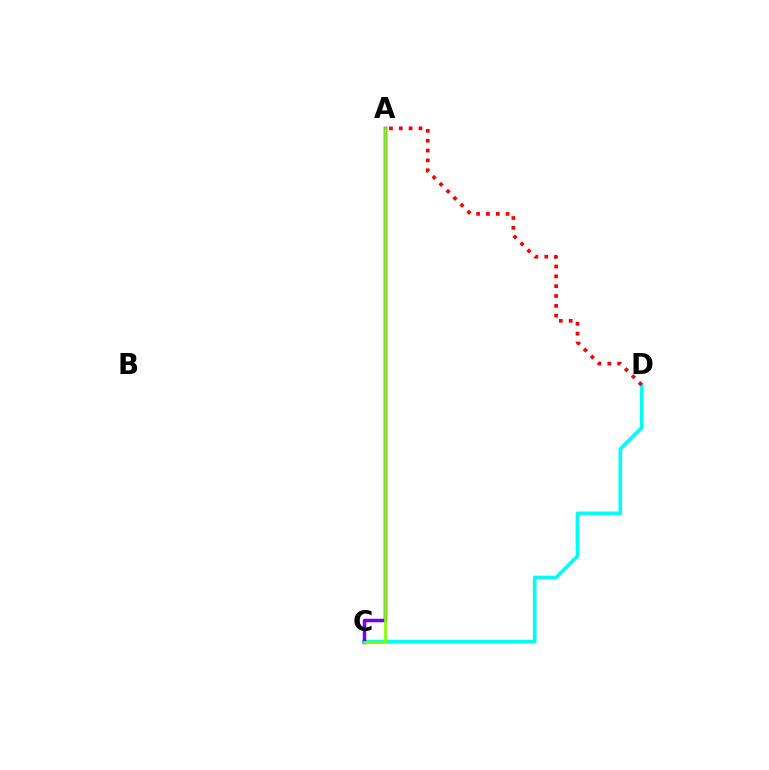{('C', 'D'): [{'color': '#00fff6', 'line_style': 'solid', 'thickness': 2.62}], ('A', 'C'): [{'color': '#7200ff', 'line_style': 'solid', 'thickness': 2.52}, {'color': '#84ff00', 'line_style': 'solid', 'thickness': 1.94}], ('A', 'D'): [{'color': '#ff0000', 'line_style': 'dotted', 'thickness': 2.67}]}